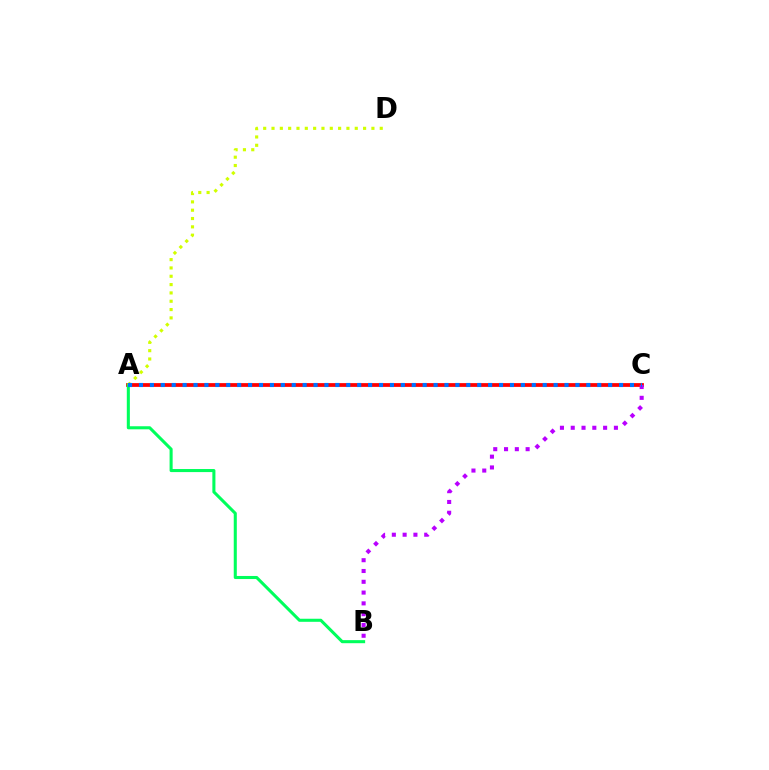{('A', 'C'): [{'color': '#ff0000', 'line_style': 'solid', 'thickness': 2.71}, {'color': '#0074ff', 'line_style': 'dotted', 'thickness': 2.96}], ('B', 'C'): [{'color': '#b900ff', 'line_style': 'dotted', 'thickness': 2.93}], ('A', 'B'): [{'color': '#00ff5c', 'line_style': 'solid', 'thickness': 2.2}], ('A', 'D'): [{'color': '#d1ff00', 'line_style': 'dotted', 'thickness': 2.26}]}